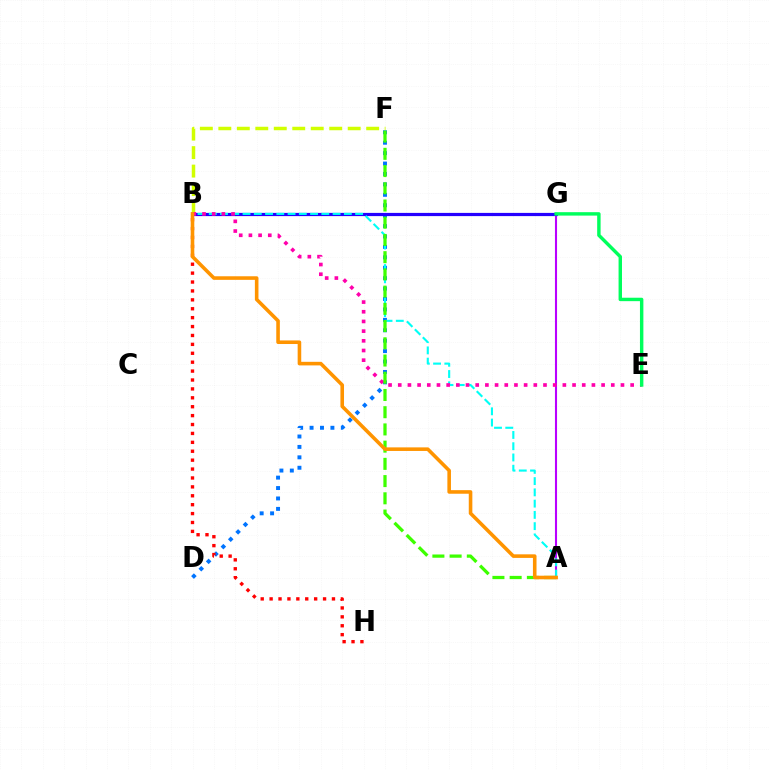{('A', 'G'): [{'color': '#b900ff', 'line_style': 'solid', 'thickness': 1.51}], ('D', 'F'): [{'color': '#0074ff', 'line_style': 'dotted', 'thickness': 2.83}], ('B', 'F'): [{'color': '#d1ff00', 'line_style': 'dashed', 'thickness': 2.51}], ('B', 'G'): [{'color': '#2500ff', 'line_style': 'solid', 'thickness': 2.3}], ('A', 'B'): [{'color': '#00fff6', 'line_style': 'dashed', 'thickness': 1.53}, {'color': '#ff9400', 'line_style': 'solid', 'thickness': 2.58}], ('B', 'H'): [{'color': '#ff0000', 'line_style': 'dotted', 'thickness': 2.42}], ('B', 'E'): [{'color': '#ff00ac', 'line_style': 'dotted', 'thickness': 2.63}], ('A', 'F'): [{'color': '#3dff00', 'line_style': 'dashed', 'thickness': 2.34}], ('E', 'G'): [{'color': '#00ff5c', 'line_style': 'solid', 'thickness': 2.47}]}